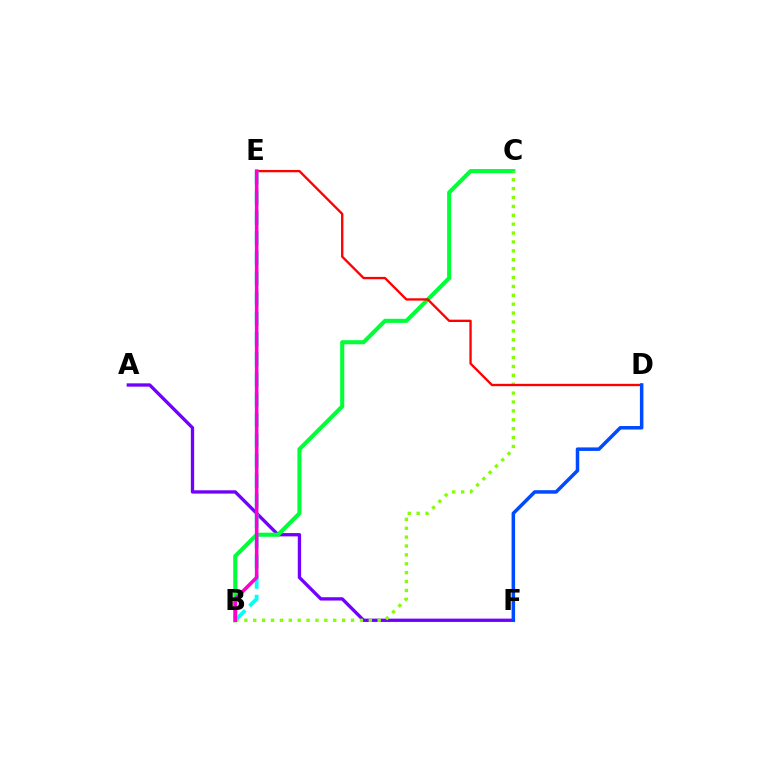{('A', 'F'): [{'color': '#7200ff', 'line_style': 'solid', 'thickness': 2.39}], ('B', 'C'): [{'color': '#00ff39', 'line_style': 'solid', 'thickness': 2.94}, {'color': '#84ff00', 'line_style': 'dotted', 'thickness': 2.42}], ('B', 'E'): [{'color': '#ffbd00', 'line_style': 'dotted', 'thickness': 1.68}, {'color': '#00fff6', 'line_style': 'dashed', 'thickness': 2.75}, {'color': '#ff00cf', 'line_style': 'solid', 'thickness': 2.57}], ('D', 'E'): [{'color': '#ff0000', 'line_style': 'solid', 'thickness': 1.68}], ('D', 'F'): [{'color': '#004bff', 'line_style': 'solid', 'thickness': 2.53}]}